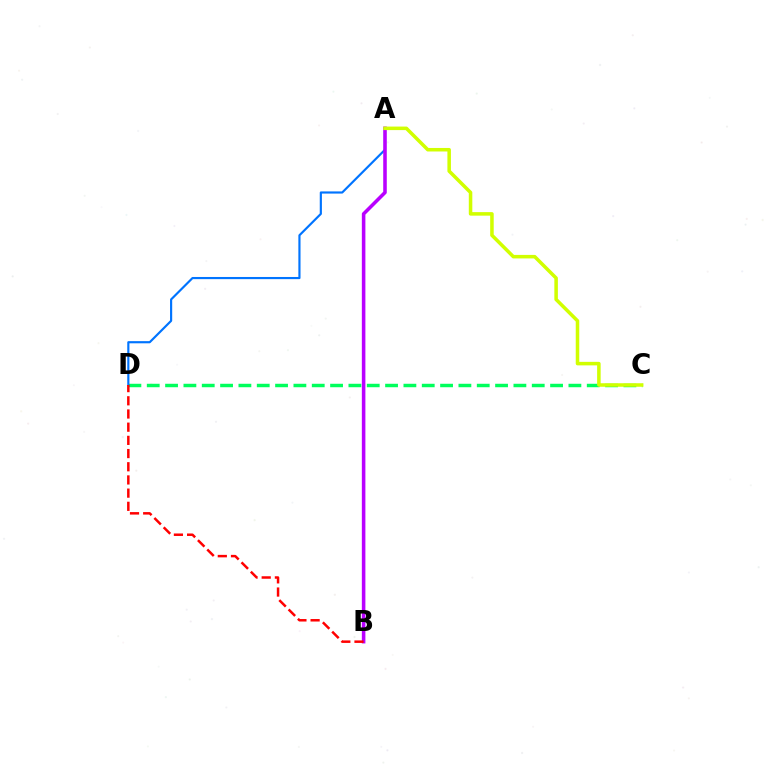{('C', 'D'): [{'color': '#00ff5c', 'line_style': 'dashed', 'thickness': 2.49}], ('A', 'D'): [{'color': '#0074ff', 'line_style': 'solid', 'thickness': 1.56}], ('A', 'B'): [{'color': '#b900ff', 'line_style': 'solid', 'thickness': 2.56}], ('B', 'D'): [{'color': '#ff0000', 'line_style': 'dashed', 'thickness': 1.79}], ('A', 'C'): [{'color': '#d1ff00', 'line_style': 'solid', 'thickness': 2.54}]}